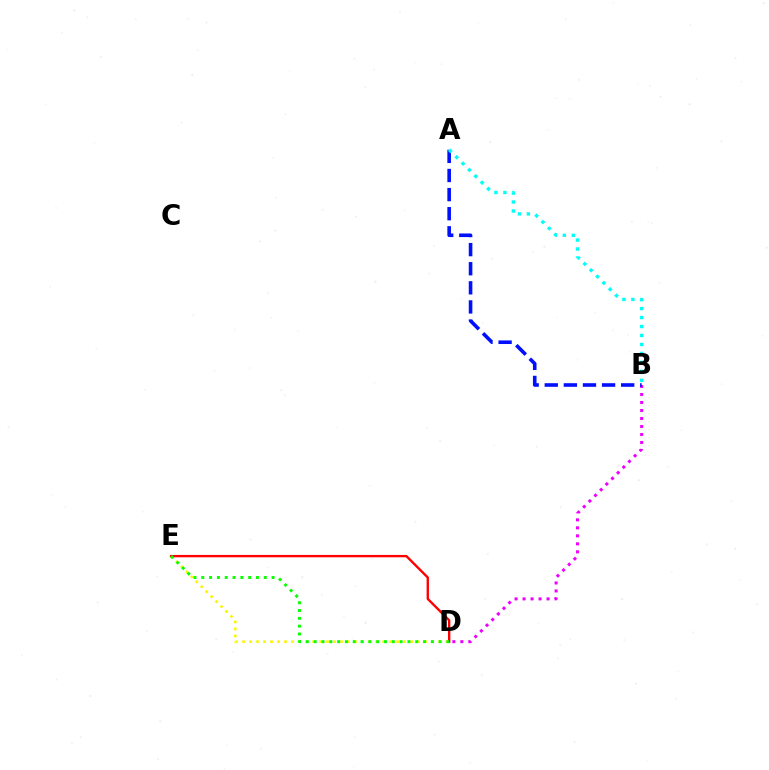{('D', 'E'): [{'color': '#fcf500', 'line_style': 'dotted', 'thickness': 1.9}, {'color': '#ff0000', 'line_style': 'solid', 'thickness': 1.7}, {'color': '#08ff00', 'line_style': 'dotted', 'thickness': 2.12}], ('B', 'D'): [{'color': '#ee00ff', 'line_style': 'dotted', 'thickness': 2.17}], ('A', 'B'): [{'color': '#0010ff', 'line_style': 'dashed', 'thickness': 2.6}, {'color': '#00fff6', 'line_style': 'dotted', 'thickness': 2.44}]}